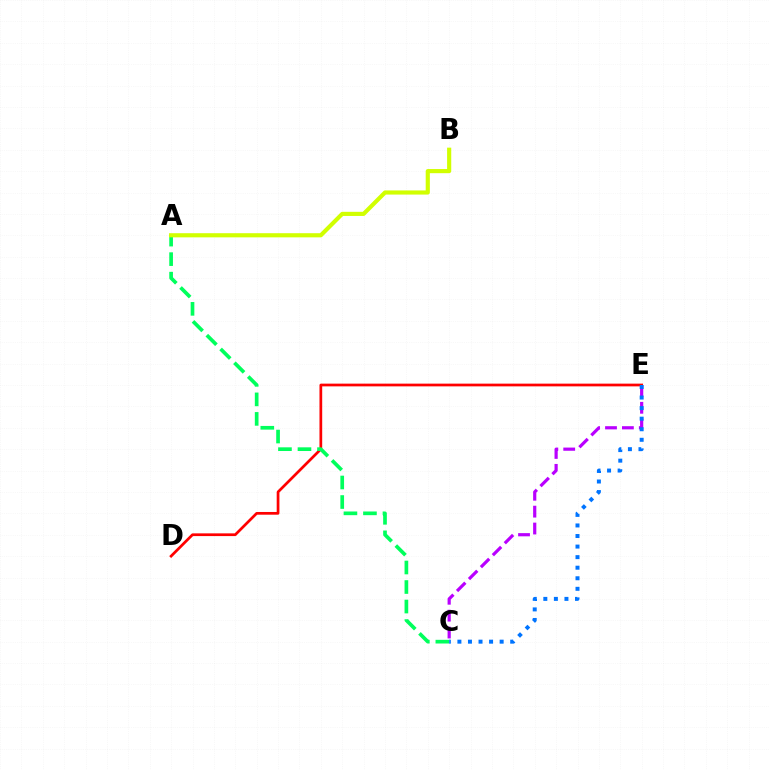{('D', 'E'): [{'color': '#ff0000', 'line_style': 'solid', 'thickness': 1.96}], ('C', 'E'): [{'color': '#b900ff', 'line_style': 'dashed', 'thickness': 2.29}, {'color': '#0074ff', 'line_style': 'dotted', 'thickness': 2.87}], ('A', 'C'): [{'color': '#00ff5c', 'line_style': 'dashed', 'thickness': 2.65}], ('A', 'B'): [{'color': '#d1ff00', 'line_style': 'solid', 'thickness': 2.98}]}